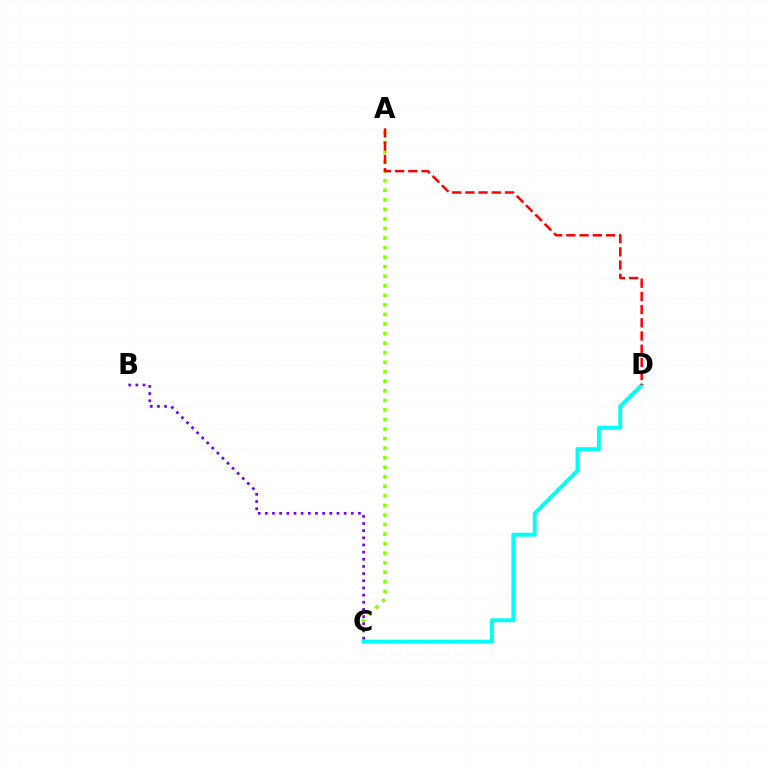{('A', 'C'): [{'color': '#84ff00', 'line_style': 'dotted', 'thickness': 2.59}], ('B', 'C'): [{'color': '#7200ff', 'line_style': 'dotted', 'thickness': 1.95}], ('C', 'D'): [{'color': '#00fff6', 'line_style': 'solid', 'thickness': 2.84}], ('A', 'D'): [{'color': '#ff0000', 'line_style': 'dashed', 'thickness': 1.79}]}